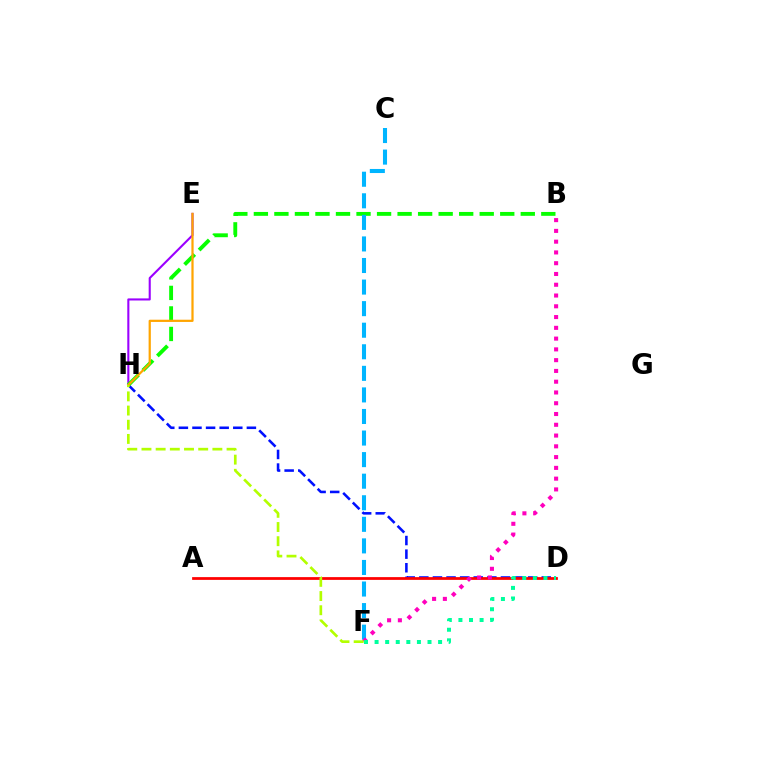{('D', 'H'): [{'color': '#0010ff', 'line_style': 'dashed', 'thickness': 1.85}], ('A', 'D'): [{'color': '#ff0000', 'line_style': 'solid', 'thickness': 1.98}], ('E', 'H'): [{'color': '#9b00ff', 'line_style': 'solid', 'thickness': 1.51}, {'color': '#ffa500', 'line_style': 'solid', 'thickness': 1.6}], ('B', 'H'): [{'color': '#08ff00', 'line_style': 'dashed', 'thickness': 2.79}], ('C', 'F'): [{'color': '#00b5ff', 'line_style': 'dashed', 'thickness': 2.93}], ('B', 'F'): [{'color': '#ff00bd', 'line_style': 'dotted', 'thickness': 2.93}], ('F', 'H'): [{'color': '#b3ff00', 'line_style': 'dashed', 'thickness': 1.93}], ('D', 'F'): [{'color': '#00ff9d', 'line_style': 'dotted', 'thickness': 2.88}]}